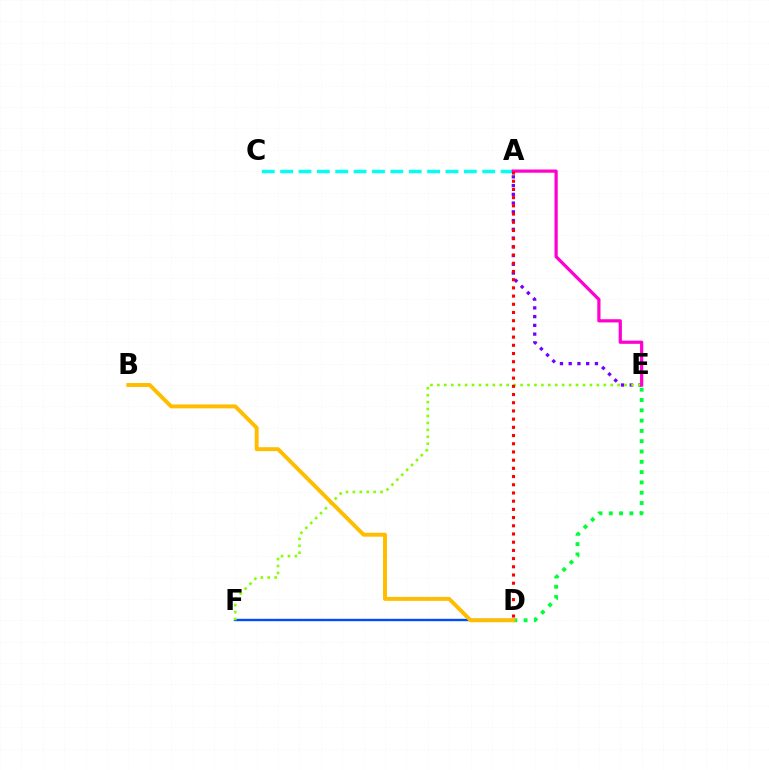{('A', 'C'): [{'color': '#00fff6', 'line_style': 'dashed', 'thickness': 2.5}], ('A', 'E'): [{'color': '#7200ff', 'line_style': 'dotted', 'thickness': 2.38}, {'color': '#ff00cf', 'line_style': 'solid', 'thickness': 2.32}], ('D', 'E'): [{'color': '#00ff39', 'line_style': 'dotted', 'thickness': 2.8}], ('D', 'F'): [{'color': '#004bff', 'line_style': 'solid', 'thickness': 1.72}], ('E', 'F'): [{'color': '#84ff00', 'line_style': 'dotted', 'thickness': 1.88}], ('A', 'D'): [{'color': '#ff0000', 'line_style': 'dotted', 'thickness': 2.23}], ('B', 'D'): [{'color': '#ffbd00', 'line_style': 'solid', 'thickness': 2.83}]}